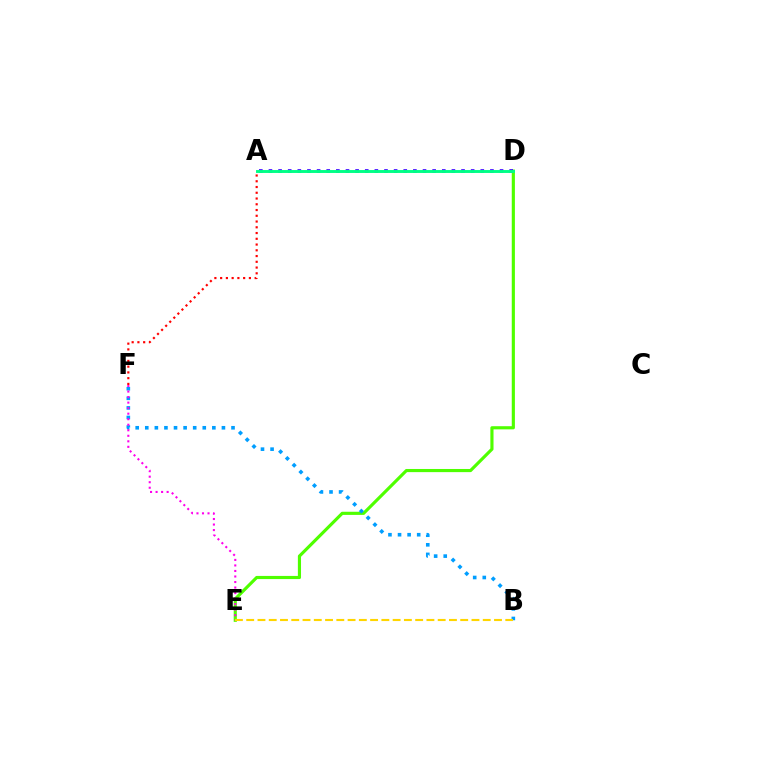{('D', 'E'): [{'color': '#4fff00', 'line_style': 'solid', 'thickness': 2.27}], ('B', 'F'): [{'color': '#009eff', 'line_style': 'dotted', 'thickness': 2.6}], ('E', 'F'): [{'color': '#ff00ed', 'line_style': 'dotted', 'thickness': 1.5}], ('A', 'D'): [{'color': '#3700ff', 'line_style': 'dotted', 'thickness': 2.62}, {'color': '#00ff86', 'line_style': 'solid', 'thickness': 2.1}], ('A', 'F'): [{'color': '#ff0000', 'line_style': 'dotted', 'thickness': 1.56}], ('B', 'E'): [{'color': '#ffd500', 'line_style': 'dashed', 'thickness': 1.53}]}